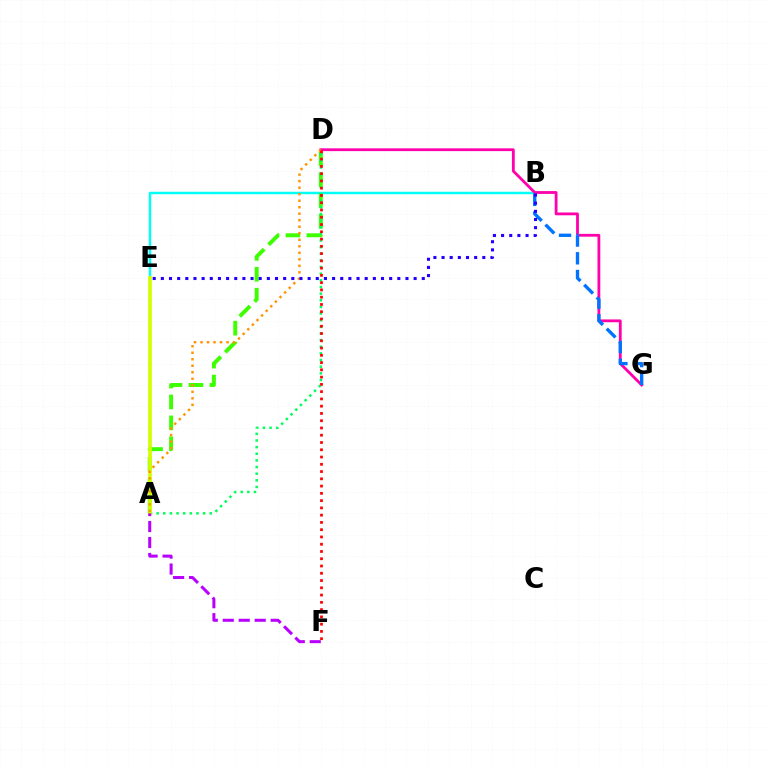{('B', 'E'): [{'color': '#00fff6', 'line_style': 'solid', 'thickness': 1.77}, {'color': '#2500ff', 'line_style': 'dotted', 'thickness': 2.22}], ('A', 'D'): [{'color': '#3dff00', 'line_style': 'dashed', 'thickness': 2.84}, {'color': '#00ff5c', 'line_style': 'dotted', 'thickness': 1.8}, {'color': '#ff9400', 'line_style': 'dotted', 'thickness': 1.77}], ('D', 'G'): [{'color': '#ff00ac', 'line_style': 'solid', 'thickness': 2.01}], ('A', 'E'): [{'color': '#d1ff00', 'line_style': 'solid', 'thickness': 2.65}], ('B', 'G'): [{'color': '#0074ff', 'line_style': 'dashed', 'thickness': 2.41}], ('D', 'F'): [{'color': '#ff0000', 'line_style': 'dotted', 'thickness': 1.97}], ('A', 'F'): [{'color': '#b900ff', 'line_style': 'dashed', 'thickness': 2.17}]}